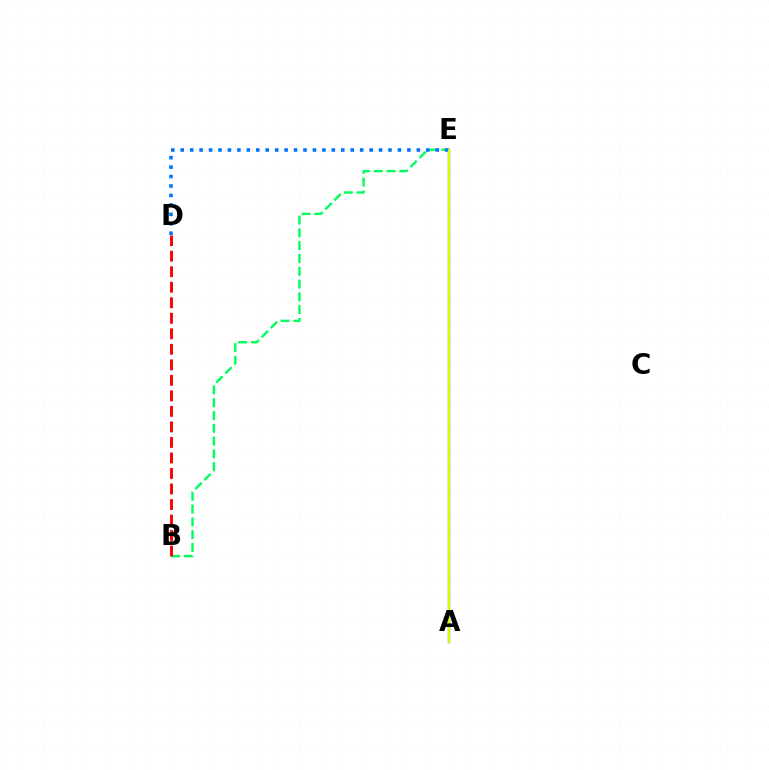{('B', 'E'): [{'color': '#00ff5c', 'line_style': 'dashed', 'thickness': 1.74}], ('B', 'D'): [{'color': '#ff0000', 'line_style': 'dashed', 'thickness': 2.11}], ('A', 'E'): [{'color': '#b900ff', 'line_style': 'solid', 'thickness': 1.65}, {'color': '#d1ff00', 'line_style': 'solid', 'thickness': 1.55}], ('D', 'E'): [{'color': '#0074ff', 'line_style': 'dotted', 'thickness': 2.57}]}